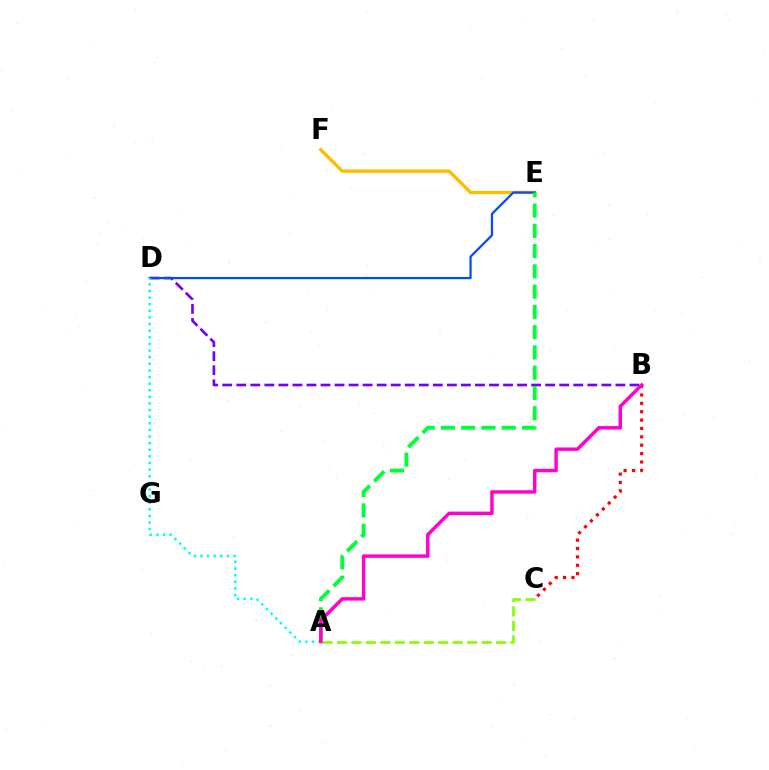{('E', 'F'): [{'color': '#ffbd00', 'line_style': 'solid', 'thickness': 2.42}], ('B', 'D'): [{'color': '#7200ff', 'line_style': 'dashed', 'thickness': 1.91}], ('B', 'C'): [{'color': '#ff0000', 'line_style': 'dotted', 'thickness': 2.28}], ('D', 'E'): [{'color': '#004bff', 'line_style': 'solid', 'thickness': 1.6}], ('A', 'D'): [{'color': '#00fff6', 'line_style': 'dotted', 'thickness': 1.8}], ('A', 'C'): [{'color': '#84ff00', 'line_style': 'dashed', 'thickness': 1.97}], ('A', 'E'): [{'color': '#00ff39', 'line_style': 'dashed', 'thickness': 2.75}], ('A', 'B'): [{'color': '#ff00cf', 'line_style': 'solid', 'thickness': 2.47}]}